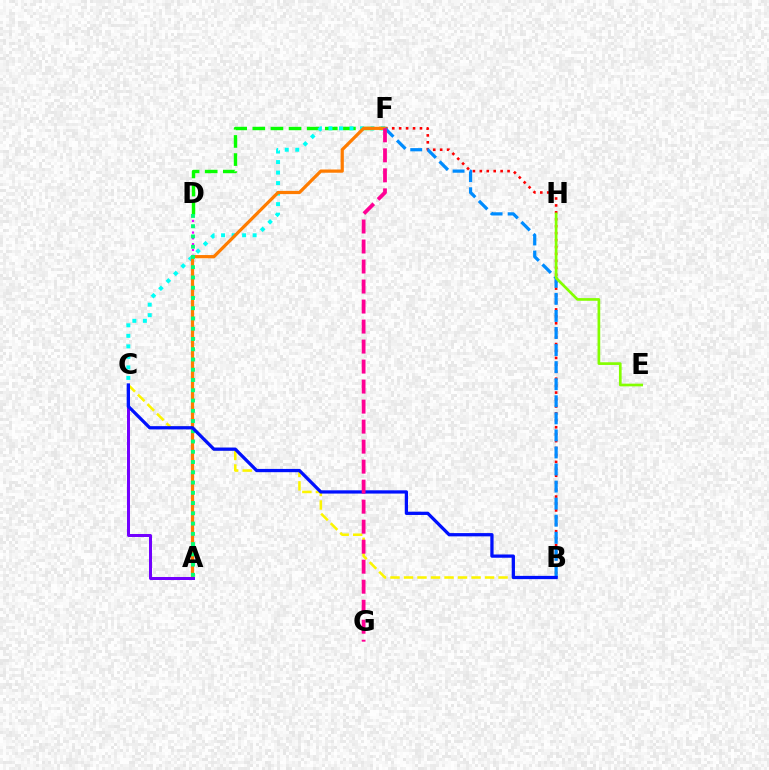{('D', 'F'): [{'color': '#08ff00', 'line_style': 'dashed', 'thickness': 2.46}], ('B', 'C'): [{'color': '#fcf500', 'line_style': 'dashed', 'thickness': 1.84}, {'color': '#0010ff', 'line_style': 'solid', 'thickness': 2.35}], ('B', 'F'): [{'color': '#ff0000', 'line_style': 'dotted', 'thickness': 1.88}, {'color': '#008cff', 'line_style': 'dashed', 'thickness': 2.32}], ('A', 'D'): [{'color': '#ee00ff', 'line_style': 'dotted', 'thickness': 1.58}, {'color': '#00ff74', 'line_style': 'dotted', 'thickness': 2.79}], ('C', 'F'): [{'color': '#00fff6', 'line_style': 'dotted', 'thickness': 2.86}], ('A', 'F'): [{'color': '#ff7c00', 'line_style': 'solid', 'thickness': 2.32}], ('A', 'C'): [{'color': '#7200ff', 'line_style': 'solid', 'thickness': 2.17}], ('E', 'H'): [{'color': '#84ff00', 'line_style': 'solid', 'thickness': 1.94}], ('F', 'G'): [{'color': '#ff0094', 'line_style': 'dashed', 'thickness': 2.72}]}